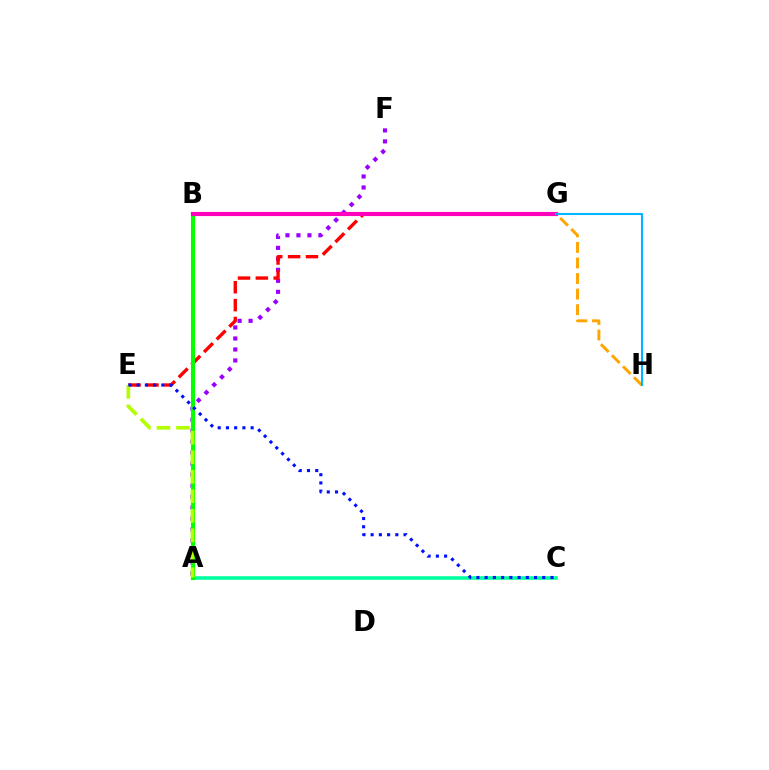{('G', 'H'): [{'color': '#ffa500', 'line_style': 'dashed', 'thickness': 2.12}, {'color': '#00b5ff', 'line_style': 'solid', 'thickness': 1.52}], ('A', 'F'): [{'color': '#9b00ff', 'line_style': 'dotted', 'thickness': 2.99}], ('A', 'C'): [{'color': '#00ff9d', 'line_style': 'solid', 'thickness': 2.59}], ('E', 'G'): [{'color': '#ff0000', 'line_style': 'dashed', 'thickness': 2.43}], ('A', 'B'): [{'color': '#08ff00', 'line_style': 'solid', 'thickness': 2.97}], ('A', 'E'): [{'color': '#b3ff00', 'line_style': 'dashed', 'thickness': 2.65}], ('C', 'E'): [{'color': '#0010ff', 'line_style': 'dotted', 'thickness': 2.24}], ('B', 'G'): [{'color': '#ff00bd', 'line_style': 'solid', 'thickness': 2.98}]}